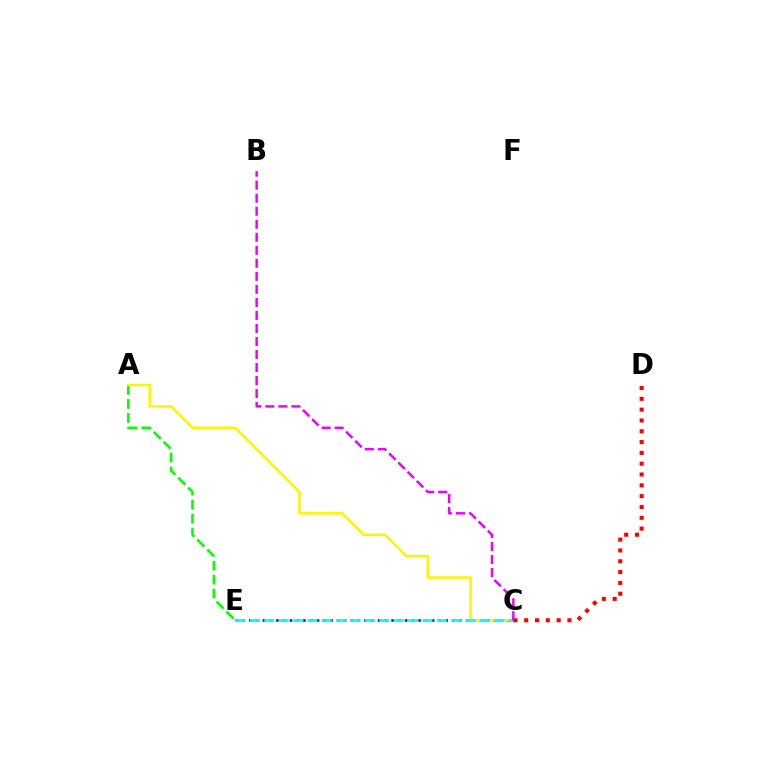{('C', 'E'): [{'color': '#0010ff', 'line_style': 'dotted', 'thickness': 1.84}, {'color': '#00fff6', 'line_style': 'dashed', 'thickness': 1.95}], ('A', 'E'): [{'color': '#08ff00', 'line_style': 'dashed', 'thickness': 1.9}], ('A', 'C'): [{'color': '#fcf500', 'line_style': 'solid', 'thickness': 1.81}], ('B', 'C'): [{'color': '#ee00ff', 'line_style': 'dashed', 'thickness': 1.77}], ('C', 'D'): [{'color': '#ff0000', 'line_style': 'dotted', 'thickness': 2.94}]}